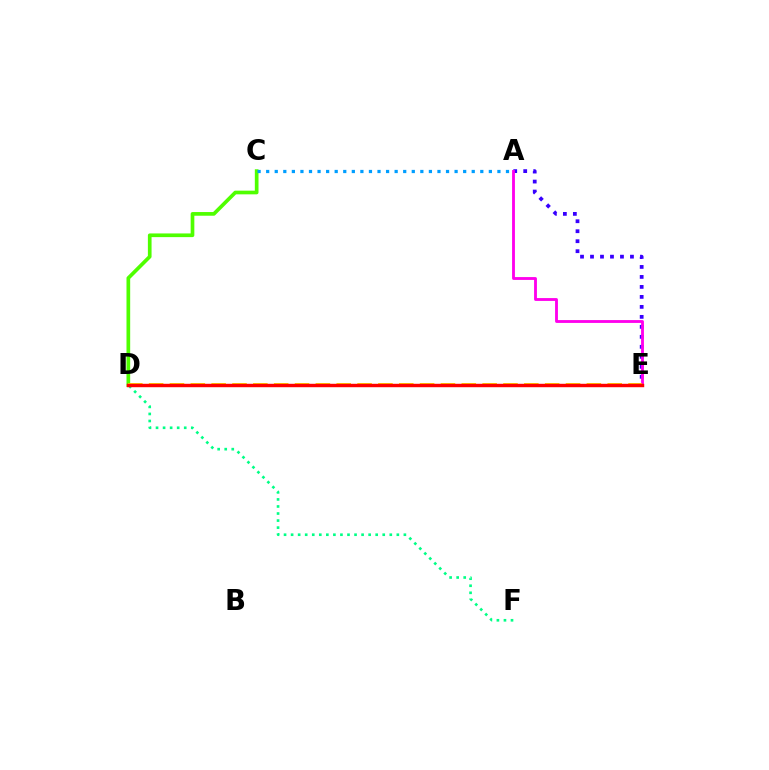{('A', 'E'): [{'color': '#3700ff', 'line_style': 'dotted', 'thickness': 2.71}, {'color': '#ff00ed', 'line_style': 'solid', 'thickness': 2.05}], ('D', 'F'): [{'color': '#00ff86', 'line_style': 'dotted', 'thickness': 1.92}], ('C', 'D'): [{'color': '#4fff00', 'line_style': 'solid', 'thickness': 2.65}], ('A', 'C'): [{'color': '#009eff', 'line_style': 'dotted', 'thickness': 2.33}], ('D', 'E'): [{'color': '#ffd500', 'line_style': 'dashed', 'thickness': 2.83}, {'color': '#ff0000', 'line_style': 'solid', 'thickness': 2.47}]}